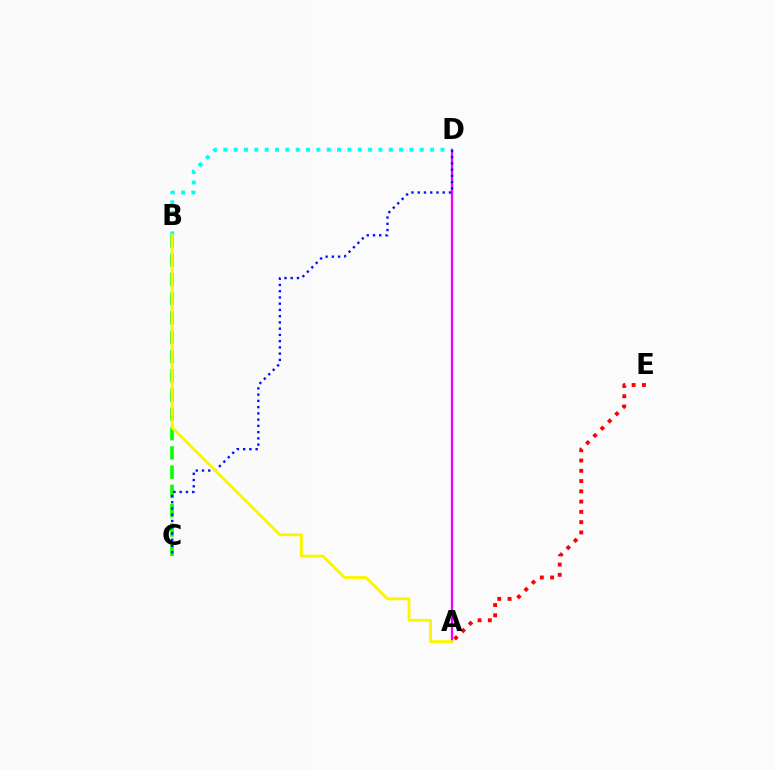{('B', 'C'): [{'color': '#08ff00', 'line_style': 'dashed', 'thickness': 2.62}], ('A', 'D'): [{'color': '#ee00ff', 'line_style': 'solid', 'thickness': 1.64}], ('B', 'D'): [{'color': '#00fff6', 'line_style': 'dotted', 'thickness': 2.81}], ('C', 'D'): [{'color': '#0010ff', 'line_style': 'dotted', 'thickness': 1.7}], ('A', 'E'): [{'color': '#ff0000', 'line_style': 'dotted', 'thickness': 2.79}], ('A', 'B'): [{'color': '#fcf500', 'line_style': 'solid', 'thickness': 2.07}]}